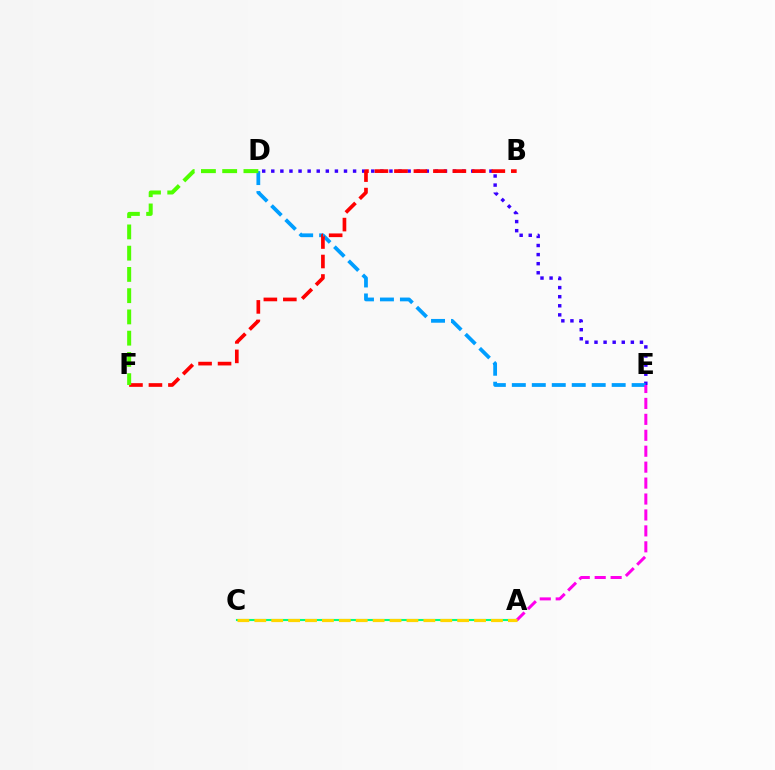{('D', 'E'): [{'color': '#3700ff', 'line_style': 'dotted', 'thickness': 2.47}, {'color': '#009eff', 'line_style': 'dashed', 'thickness': 2.71}], ('A', 'C'): [{'color': '#00ff86', 'line_style': 'solid', 'thickness': 1.52}, {'color': '#ffd500', 'line_style': 'dashed', 'thickness': 2.3}], ('B', 'F'): [{'color': '#ff0000', 'line_style': 'dashed', 'thickness': 2.65}], ('D', 'F'): [{'color': '#4fff00', 'line_style': 'dashed', 'thickness': 2.89}], ('A', 'E'): [{'color': '#ff00ed', 'line_style': 'dashed', 'thickness': 2.16}]}